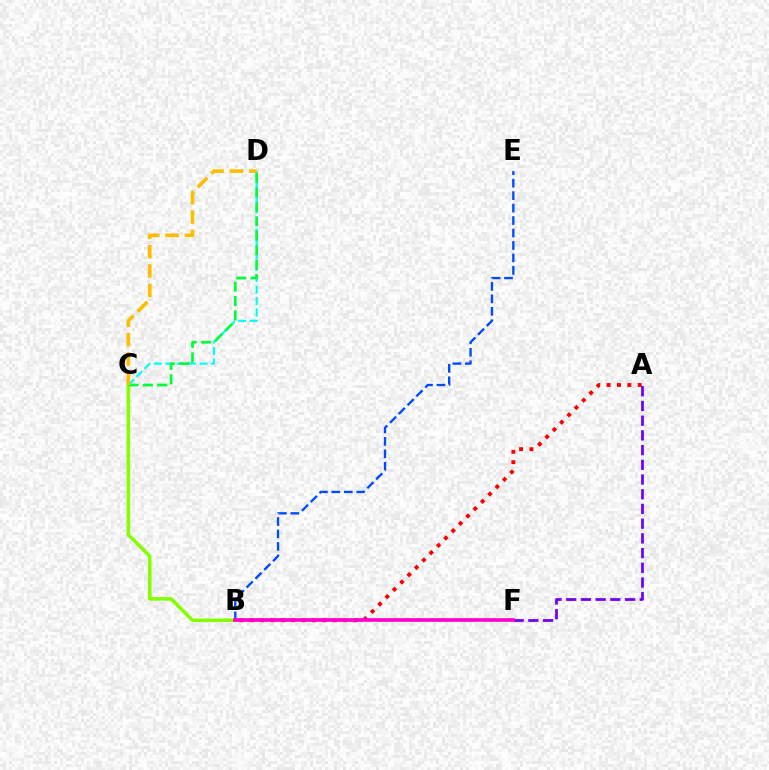{('B', 'E'): [{'color': '#004bff', 'line_style': 'dashed', 'thickness': 1.69}], ('C', 'D'): [{'color': '#00fff6', 'line_style': 'dashed', 'thickness': 1.56}, {'color': '#00ff39', 'line_style': 'dashed', 'thickness': 1.96}, {'color': '#ffbd00', 'line_style': 'dashed', 'thickness': 2.63}], ('A', 'B'): [{'color': '#ff0000', 'line_style': 'dotted', 'thickness': 2.82}], ('B', 'C'): [{'color': '#84ff00', 'line_style': 'solid', 'thickness': 2.55}], ('A', 'F'): [{'color': '#7200ff', 'line_style': 'dashed', 'thickness': 2.0}], ('B', 'F'): [{'color': '#ff00cf', 'line_style': 'solid', 'thickness': 2.64}]}